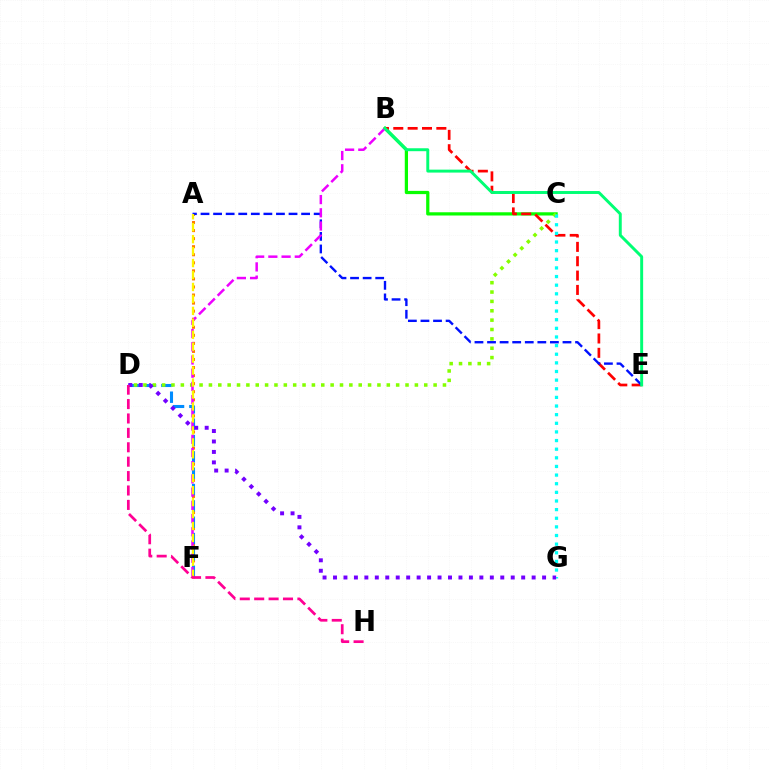{('A', 'F'): [{'color': '#ff7c00', 'line_style': 'dotted', 'thickness': 2.19}, {'color': '#fcf500', 'line_style': 'dashed', 'thickness': 1.62}], ('D', 'F'): [{'color': '#008cff', 'line_style': 'dashed', 'thickness': 2.22}], ('B', 'C'): [{'color': '#08ff00', 'line_style': 'solid', 'thickness': 2.33}], ('C', 'D'): [{'color': '#84ff00', 'line_style': 'dotted', 'thickness': 2.54}], ('B', 'E'): [{'color': '#ff0000', 'line_style': 'dashed', 'thickness': 1.95}, {'color': '#00ff74', 'line_style': 'solid', 'thickness': 2.12}], ('A', 'E'): [{'color': '#0010ff', 'line_style': 'dashed', 'thickness': 1.71}], ('B', 'F'): [{'color': '#ee00ff', 'line_style': 'dashed', 'thickness': 1.8}], ('C', 'G'): [{'color': '#00fff6', 'line_style': 'dotted', 'thickness': 2.35}], ('D', 'G'): [{'color': '#7200ff', 'line_style': 'dotted', 'thickness': 2.84}], ('D', 'H'): [{'color': '#ff0094', 'line_style': 'dashed', 'thickness': 1.96}]}